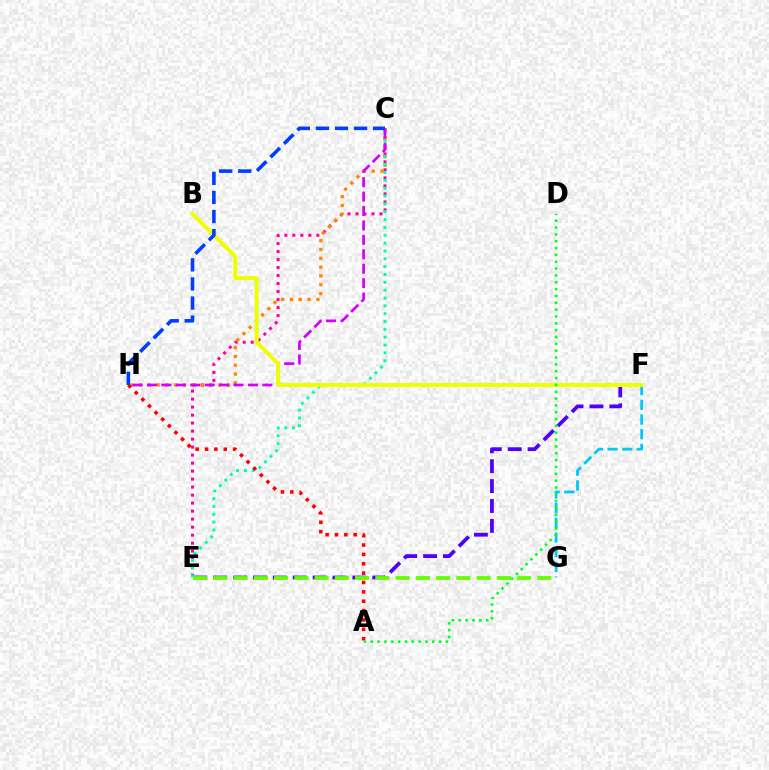{('F', 'G'): [{'color': '#00c7ff', 'line_style': 'dashed', 'thickness': 2.0}], ('C', 'E'): [{'color': '#ff00a0', 'line_style': 'dotted', 'thickness': 2.17}, {'color': '#00ffaf', 'line_style': 'dotted', 'thickness': 2.13}], ('C', 'H'): [{'color': '#ff8800', 'line_style': 'dotted', 'thickness': 2.39}, {'color': '#d600ff', 'line_style': 'dashed', 'thickness': 1.96}, {'color': '#003fff', 'line_style': 'dashed', 'thickness': 2.59}], ('A', 'H'): [{'color': '#ff0000', 'line_style': 'dotted', 'thickness': 2.54}], ('E', 'F'): [{'color': '#4f00ff', 'line_style': 'dashed', 'thickness': 2.7}], ('E', 'G'): [{'color': '#66ff00', 'line_style': 'dashed', 'thickness': 2.75}], ('B', 'F'): [{'color': '#eeff00', 'line_style': 'solid', 'thickness': 2.86}], ('A', 'D'): [{'color': '#00ff27', 'line_style': 'dotted', 'thickness': 1.86}]}